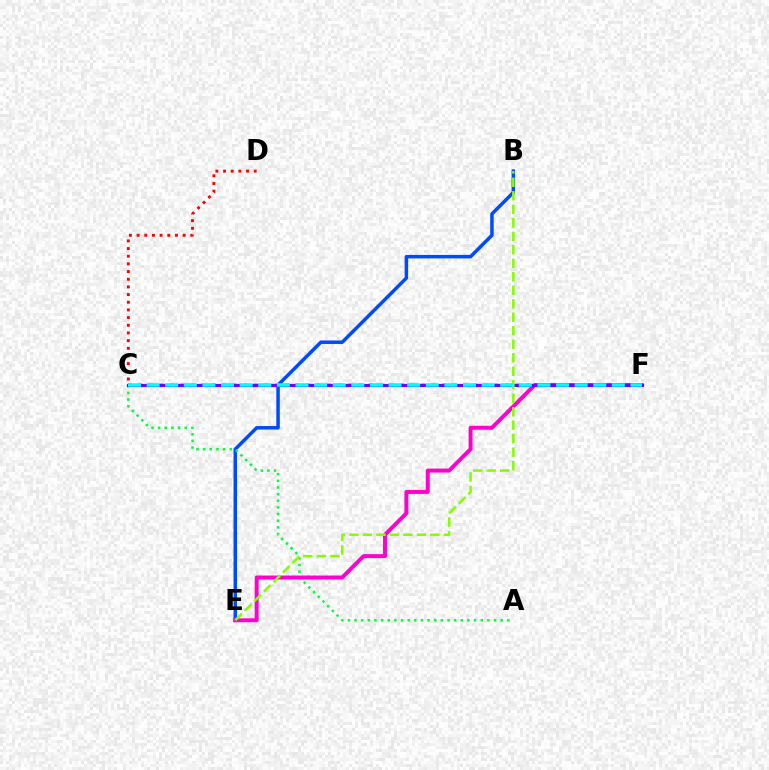{('B', 'E'): [{'color': '#004bff', 'line_style': 'solid', 'thickness': 2.52}, {'color': '#84ff00', 'line_style': 'dashed', 'thickness': 1.83}], ('C', 'D'): [{'color': '#ff0000', 'line_style': 'dotted', 'thickness': 2.08}], ('A', 'C'): [{'color': '#00ff39', 'line_style': 'dotted', 'thickness': 1.8}], ('C', 'F'): [{'color': '#ffbd00', 'line_style': 'dotted', 'thickness': 2.85}, {'color': '#7200ff', 'line_style': 'solid', 'thickness': 2.29}, {'color': '#00fff6', 'line_style': 'dashed', 'thickness': 2.53}], ('E', 'F'): [{'color': '#ff00cf', 'line_style': 'solid', 'thickness': 2.84}]}